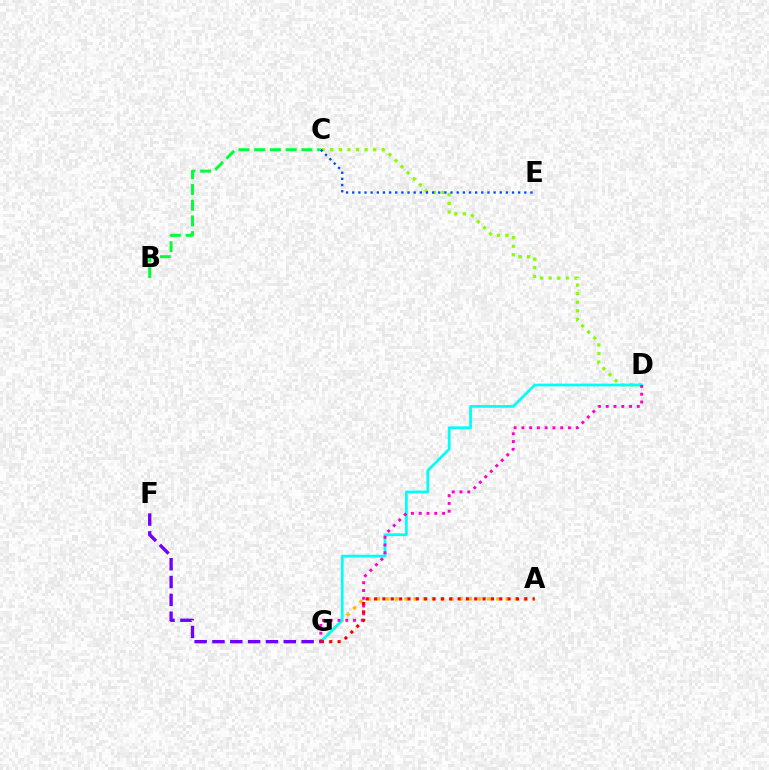{('A', 'G'): [{'color': '#ffbd00', 'line_style': 'dotted', 'thickness': 2.5}, {'color': '#ff0000', 'line_style': 'dotted', 'thickness': 2.27}], ('C', 'D'): [{'color': '#84ff00', 'line_style': 'dotted', 'thickness': 2.33}], ('D', 'G'): [{'color': '#00fff6', 'line_style': 'solid', 'thickness': 1.97}, {'color': '#ff00cf', 'line_style': 'dotted', 'thickness': 2.11}], ('B', 'C'): [{'color': '#00ff39', 'line_style': 'dashed', 'thickness': 2.14}], ('C', 'E'): [{'color': '#004bff', 'line_style': 'dotted', 'thickness': 1.67}], ('F', 'G'): [{'color': '#7200ff', 'line_style': 'dashed', 'thickness': 2.42}]}